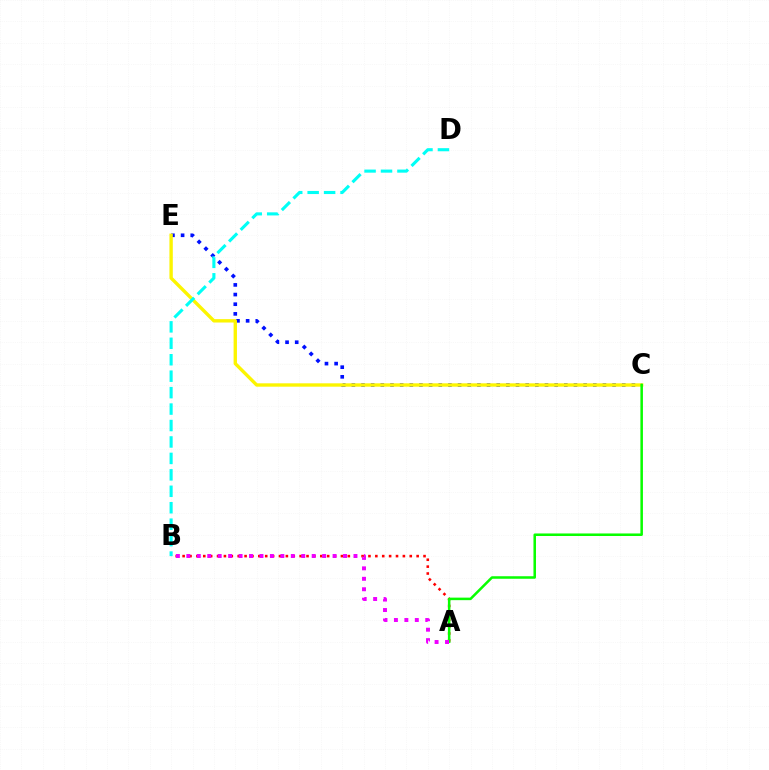{('C', 'E'): [{'color': '#0010ff', 'line_style': 'dotted', 'thickness': 2.62}, {'color': '#fcf500', 'line_style': 'solid', 'thickness': 2.43}], ('A', 'B'): [{'color': '#ff0000', 'line_style': 'dotted', 'thickness': 1.87}, {'color': '#ee00ff', 'line_style': 'dotted', 'thickness': 2.84}], ('A', 'C'): [{'color': '#08ff00', 'line_style': 'solid', 'thickness': 1.82}], ('B', 'D'): [{'color': '#00fff6', 'line_style': 'dashed', 'thickness': 2.23}]}